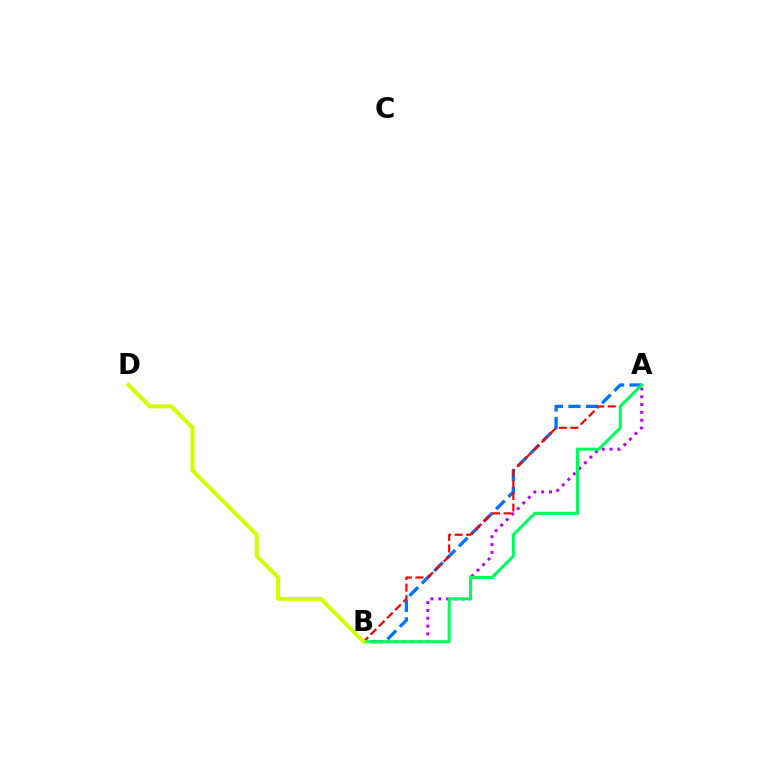{('A', 'B'): [{'color': '#0074ff', 'line_style': 'dashed', 'thickness': 2.38}, {'color': '#b900ff', 'line_style': 'dotted', 'thickness': 2.13}, {'color': '#ff0000', 'line_style': 'dashed', 'thickness': 1.57}, {'color': '#00ff5c', 'line_style': 'solid', 'thickness': 2.2}], ('B', 'D'): [{'color': '#d1ff00', 'line_style': 'solid', 'thickness': 2.88}]}